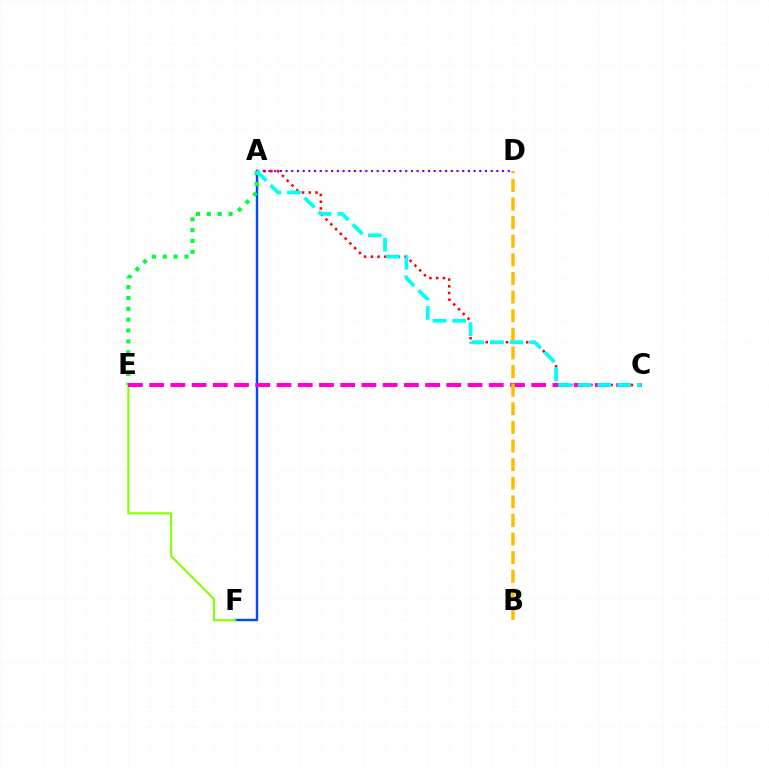{('A', 'C'): [{'color': '#ff0000', 'line_style': 'dotted', 'thickness': 1.83}, {'color': '#00fff6', 'line_style': 'dashed', 'thickness': 2.67}], ('A', 'D'): [{'color': '#7200ff', 'line_style': 'dotted', 'thickness': 1.55}], ('A', 'F'): [{'color': '#004bff', 'line_style': 'solid', 'thickness': 1.74}], ('E', 'F'): [{'color': '#84ff00', 'line_style': 'solid', 'thickness': 1.5}], ('A', 'E'): [{'color': '#00ff39', 'line_style': 'dotted', 'thickness': 2.95}], ('C', 'E'): [{'color': '#ff00cf', 'line_style': 'dashed', 'thickness': 2.88}], ('B', 'D'): [{'color': '#ffbd00', 'line_style': 'dashed', 'thickness': 2.53}]}